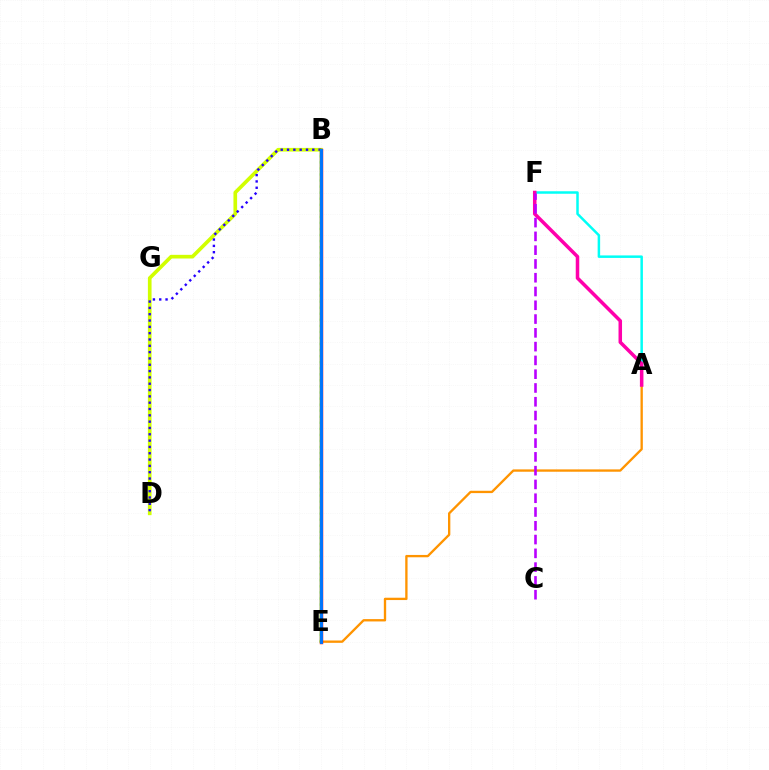{('A', 'F'): [{'color': '#00fff6', 'line_style': 'solid', 'thickness': 1.8}, {'color': '#ff00ac', 'line_style': 'solid', 'thickness': 2.53}], ('B', 'D'): [{'color': '#d1ff00', 'line_style': 'solid', 'thickness': 2.64}, {'color': '#2500ff', 'line_style': 'dotted', 'thickness': 1.72}], ('A', 'E'): [{'color': '#ff9400', 'line_style': 'solid', 'thickness': 1.68}], ('B', 'E'): [{'color': '#ff0000', 'line_style': 'solid', 'thickness': 2.49}, {'color': '#3dff00', 'line_style': 'dotted', 'thickness': 1.65}, {'color': '#00ff5c', 'line_style': 'solid', 'thickness': 1.74}, {'color': '#0074ff', 'line_style': 'solid', 'thickness': 2.09}], ('C', 'F'): [{'color': '#b900ff', 'line_style': 'dashed', 'thickness': 1.87}]}